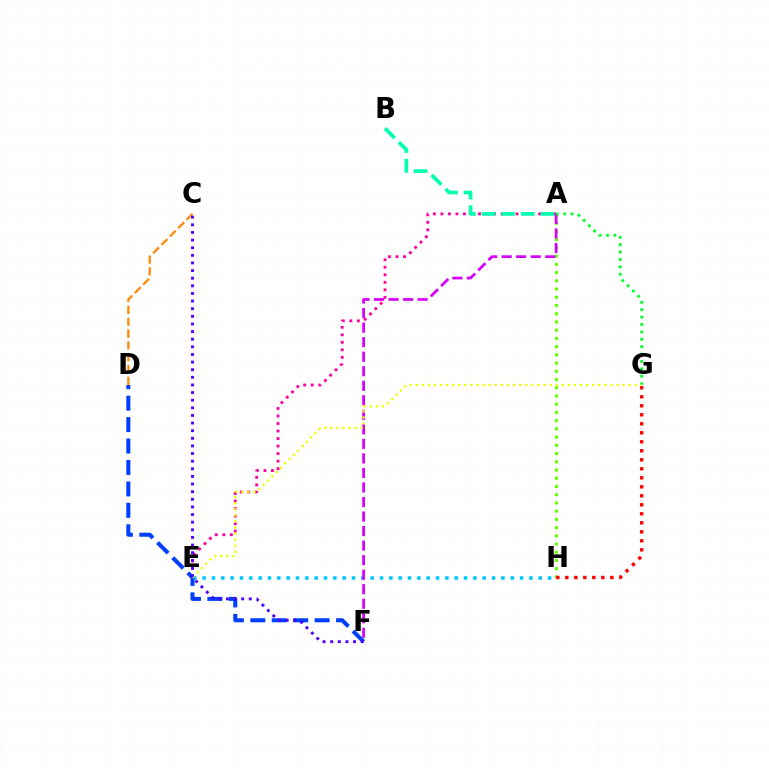{('E', 'H'): [{'color': '#00c7ff', 'line_style': 'dotted', 'thickness': 2.54}], ('A', 'H'): [{'color': '#66ff00', 'line_style': 'dotted', 'thickness': 2.23}], ('D', 'F'): [{'color': '#003fff', 'line_style': 'dashed', 'thickness': 2.91}], ('A', 'E'): [{'color': '#ff00a0', 'line_style': 'dotted', 'thickness': 2.04}], ('C', 'D'): [{'color': '#ff8800', 'line_style': 'dashed', 'thickness': 1.61}], ('A', 'F'): [{'color': '#d600ff', 'line_style': 'dashed', 'thickness': 1.97}], ('G', 'H'): [{'color': '#ff0000', 'line_style': 'dotted', 'thickness': 2.45}], ('A', 'G'): [{'color': '#00ff27', 'line_style': 'dotted', 'thickness': 2.01}], ('A', 'B'): [{'color': '#00ffaf', 'line_style': 'dashed', 'thickness': 2.67}], ('E', 'G'): [{'color': '#eeff00', 'line_style': 'dotted', 'thickness': 1.65}], ('C', 'F'): [{'color': '#4f00ff', 'line_style': 'dotted', 'thickness': 2.07}]}